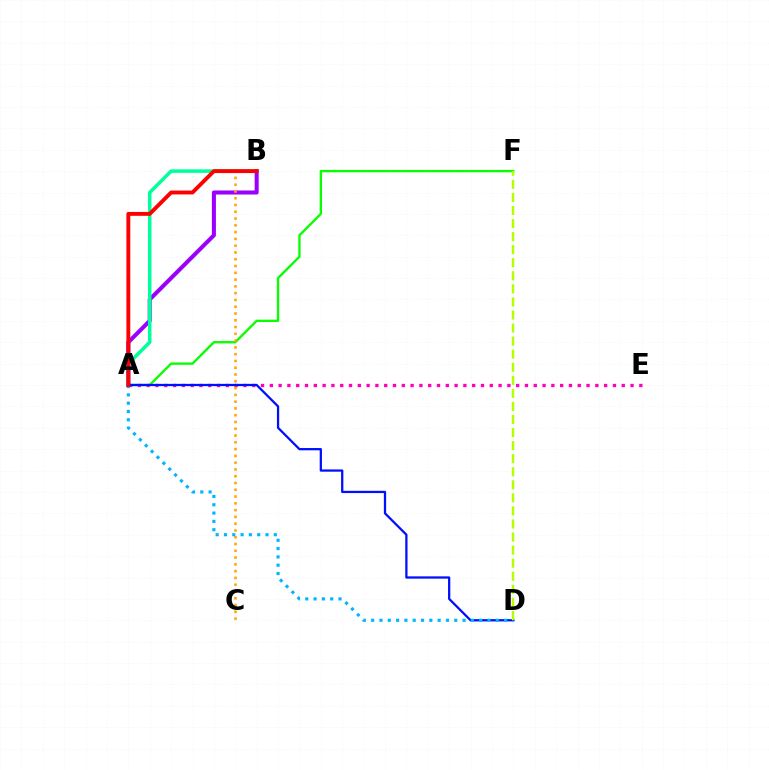{('A', 'E'): [{'color': '#ff00bd', 'line_style': 'dotted', 'thickness': 2.39}], ('A', 'F'): [{'color': '#08ff00', 'line_style': 'solid', 'thickness': 1.69}], ('A', 'B'): [{'color': '#9b00ff', 'line_style': 'solid', 'thickness': 2.91}, {'color': '#00ff9d', 'line_style': 'solid', 'thickness': 2.53}, {'color': '#ff0000', 'line_style': 'solid', 'thickness': 2.8}], ('B', 'C'): [{'color': '#ffa500', 'line_style': 'dotted', 'thickness': 1.84}], ('A', 'D'): [{'color': '#0010ff', 'line_style': 'solid', 'thickness': 1.64}, {'color': '#00b5ff', 'line_style': 'dotted', 'thickness': 2.26}], ('D', 'F'): [{'color': '#b3ff00', 'line_style': 'dashed', 'thickness': 1.77}]}